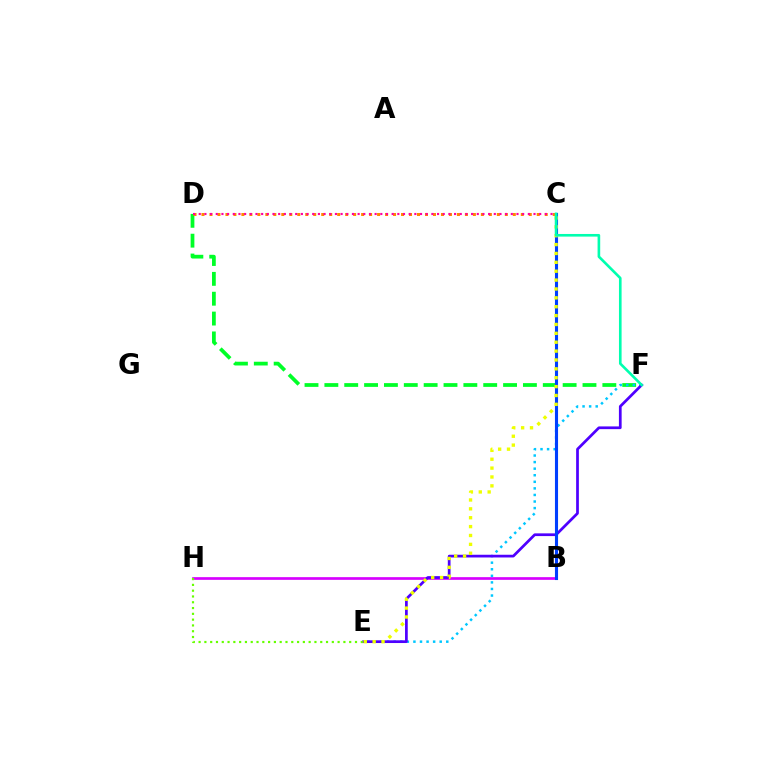{('B', 'H'): [{'color': '#d600ff', 'line_style': 'solid', 'thickness': 1.94}], ('D', 'F'): [{'color': '#00ff27', 'line_style': 'dashed', 'thickness': 2.7}], ('B', 'C'): [{'color': '#ff0000', 'line_style': 'dotted', 'thickness': 2.01}, {'color': '#003fff', 'line_style': 'solid', 'thickness': 2.23}], ('E', 'F'): [{'color': '#00c7ff', 'line_style': 'dotted', 'thickness': 1.79}, {'color': '#4f00ff', 'line_style': 'solid', 'thickness': 1.96}], ('C', 'E'): [{'color': '#eeff00', 'line_style': 'dotted', 'thickness': 2.41}], ('E', 'H'): [{'color': '#66ff00', 'line_style': 'dotted', 'thickness': 1.57}], ('C', 'D'): [{'color': '#ff8800', 'line_style': 'dotted', 'thickness': 2.17}, {'color': '#ff00a0', 'line_style': 'dotted', 'thickness': 1.54}], ('C', 'F'): [{'color': '#00ffaf', 'line_style': 'solid', 'thickness': 1.89}]}